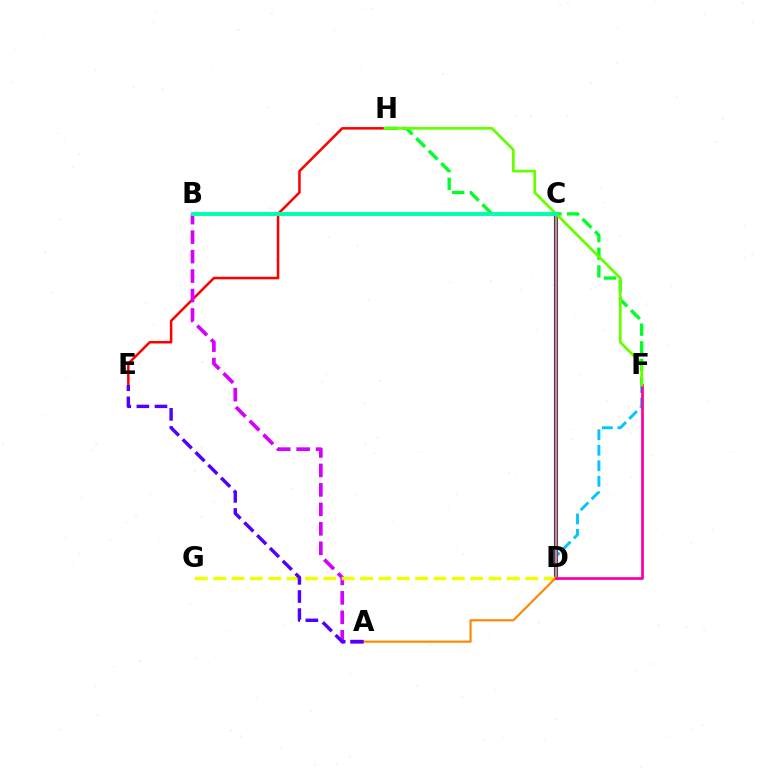{('E', 'H'): [{'color': '#ff0000', 'line_style': 'solid', 'thickness': 1.82}], ('D', 'F'): [{'color': '#00c7ff', 'line_style': 'dashed', 'thickness': 2.11}, {'color': '#ff00a0', 'line_style': 'solid', 'thickness': 1.96}], ('A', 'B'): [{'color': '#d600ff', 'line_style': 'dashed', 'thickness': 2.64}], ('C', 'D'): [{'color': '#003fff', 'line_style': 'solid', 'thickness': 2.96}], ('D', 'G'): [{'color': '#eeff00', 'line_style': 'dashed', 'thickness': 2.49}], ('F', 'H'): [{'color': '#00ff27', 'line_style': 'dashed', 'thickness': 2.4}, {'color': '#66ff00', 'line_style': 'solid', 'thickness': 1.98}], ('A', 'C'): [{'color': '#ff8800', 'line_style': 'solid', 'thickness': 1.56}], ('A', 'E'): [{'color': '#4f00ff', 'line_style': 'dashed', 'thickness': 2.46}], ('B', 'C'): [{'color': '#00ffaf', 'line_style': 'solid', 'thickness': 2.82}]}